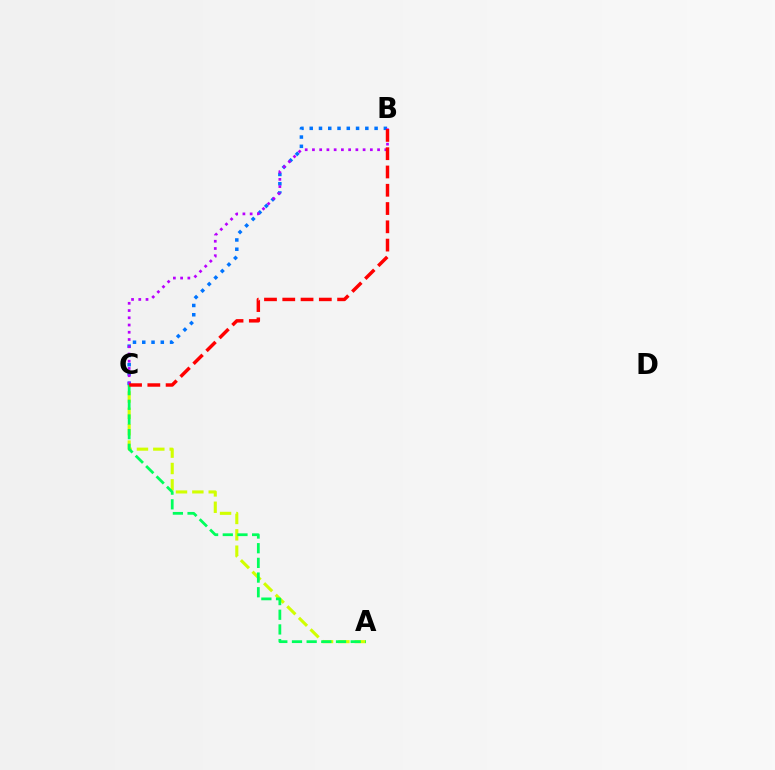{('B', 'C'): [{'color': '#0074ff', 'line_style': 'dotted', 'thickness': 2.52}, {'color': '#b900ff', 'line_style': 'dotted', 'thickness': 1.97}, {'color': '#ff0000', 'line_style': 'dashed', 'thickness': 2.48}], ('A', 'C'): [{'color': '#d1ff00', 'line_style': 'dashed', 'thickness': 2.22}, {'color': '#00ff5c', 'line_style': 'dashed', 'thickness': 1.99}]}